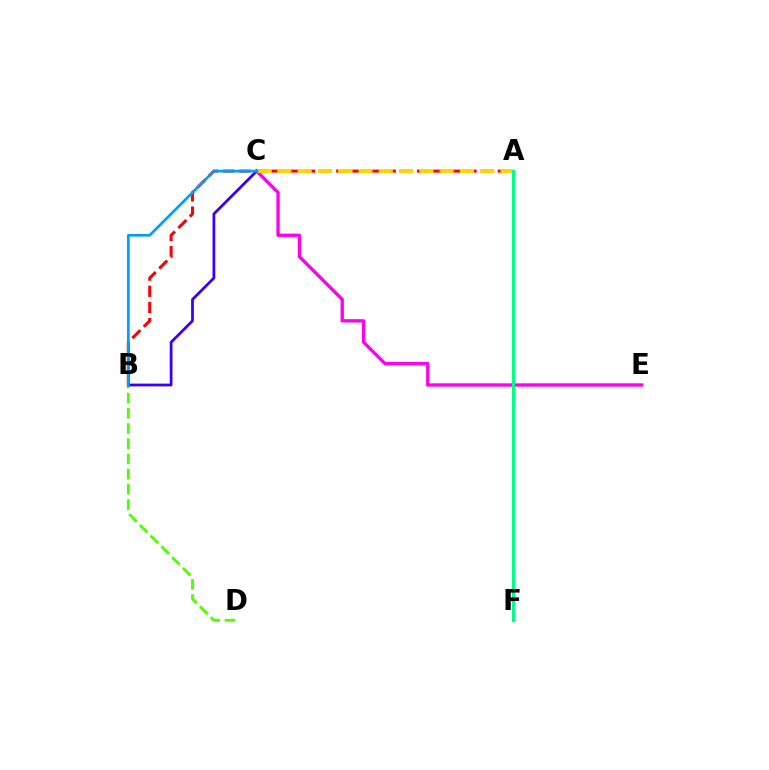{('A', 'B'): [{'color': '#ff0000', 'line_style': 'dashed', 'thickness': 2.19}], ('B', 'D'): [{'color': '#4fff00', 'line_style': 'dashed', 'thickness': 2.07}], ('C', 'E'): [{'color': '#ff00ed', 'line_style': 'solid', 'thickness': 2.4}], ('A', 'C'): [{'color': '#ffd500', 'line_style': 'dashed', 'thickness': 2.76}], ('B', 'C'): [{'color': '#3700ff', 'line_style': 'solid', 'thickness': 1.99}, {'color': '#009eff', 'line_style': 'solid', 'thickness': 1.95}], ('A', 'F'): [{'color': '#00ff86', 'line_style': 'solid', 'thickness': 2.28}]}